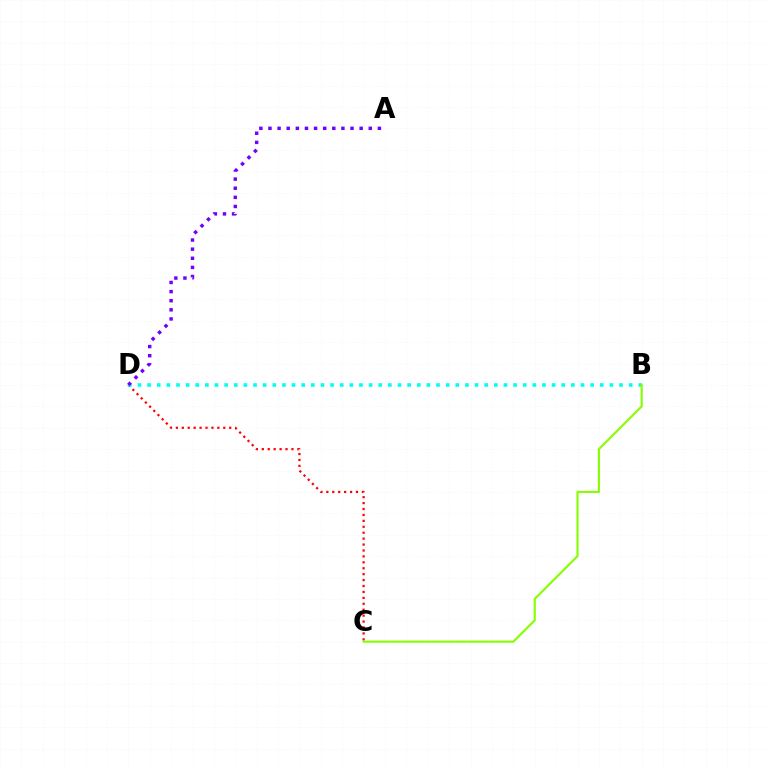{('C', 'D'): [{'color': '#ff0000', 'line_style': 'dotted', 'thickness': 1.61}], ('B', 'D'): [{'color': '#00fff6', 'line_style': 'dotted', 'thickness': 2.62}], ('A', 'D'): [{'color': '#7200ff', 'line_style': 'dotted', 'thickness': 2.48}], ('B', 'C'): [{'color': '#84ff00', 'line_style': 'solid', 'thickness': 1.52}]}